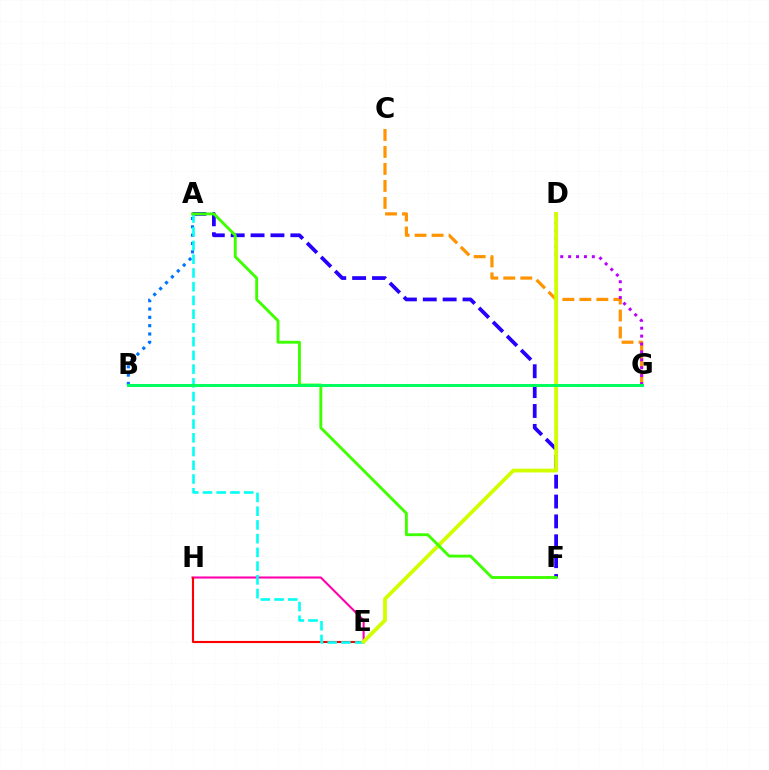{('A', 'F'): [{'color': '#2500ff', 'line_style': 'dashed', 'thickness': 2.7}, {'color': '#3dff00', 'line_style': 'solid', 'thickness': 2.07}], ('A', 'B'): [{'color': '#0074ff', 'line_style': 'dotted', 'thickness': 2.26}], ('E', 'H'): [{'color': '#ff00ac', 'line_style': 'solid', 'thickness': 1.5}, {'color': '#ff0000', 'line_style': 'solid', 'thickness': 1.53}], ('C', 'G'): [{'color': '#ff9400', 'line_style': 'dashed', 'thickness': 2.31}], ('D', 'G'): [{'color': '#b900ff', 'line_style': 'dotted', 'thickness': 2.15}], ('A', 'E'): [{'color': '#00fff6', 'line_style': 'dashed', 'thickness': 1.87}], ('D', 'E'): [{'color': '#d1ff00', 'line_style': 'solid', 'thickness': 2.75}], ('B', 'G'): [{'color': '#00ff5c', 'line_style': 'solid', 'thickness': 2.12}]}